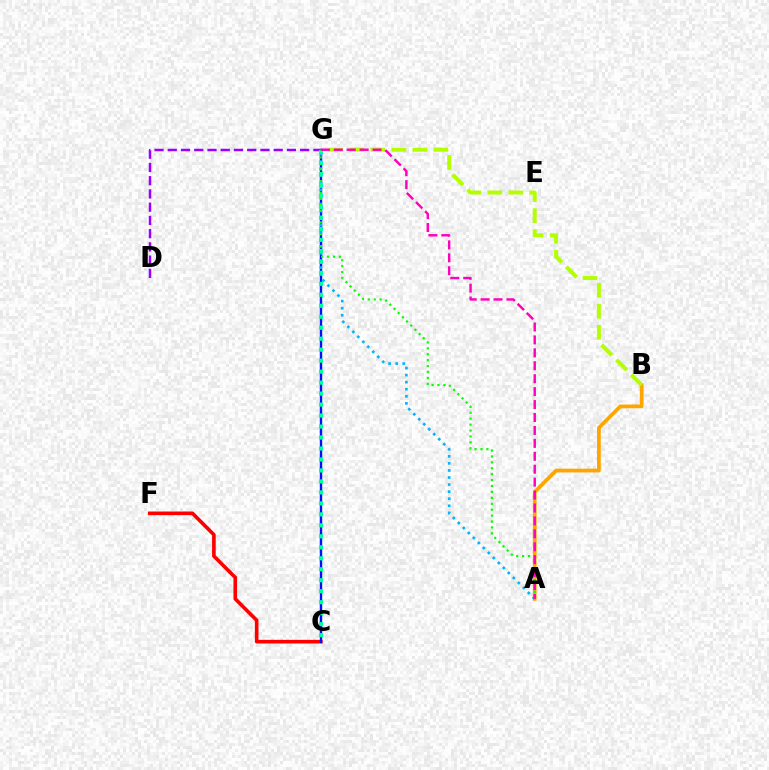{('C', 'F'): [{'color': '#ff0000', 'line_style': 'solid', 'thickness': 2.62}], ('A', 'B'): [{'color': '#ffa500', 'line_style': 'solid', 'thickness': 2.69}], ('C', 'G'): [{'color': '#0010ff', 'line_style': 'solid', 'thickness': 1.72}, {'color': '#00ff9d', 'line_style': 'dotted', 'thickness': 2.98}], ('A', 'G'): [{'color': '#00b5ff', 'line_style': 'dotted', 'thickness': 1.92}, {'color': '#08ff00', 'line_style': 'dotted', 'thickness': 1.61}, {'color': '#ff00bd', 'line_style': 'dashed', 'thickness': 1.76}], ('D', 'G'): [{'color': '#9b00ff', 'line_style': 'dashed', 'thickness': 1.8}], ('B', 'G'): [{'color': '#b3ff00', 'line_style': 'dashed', 'thickness': 2.86}]}